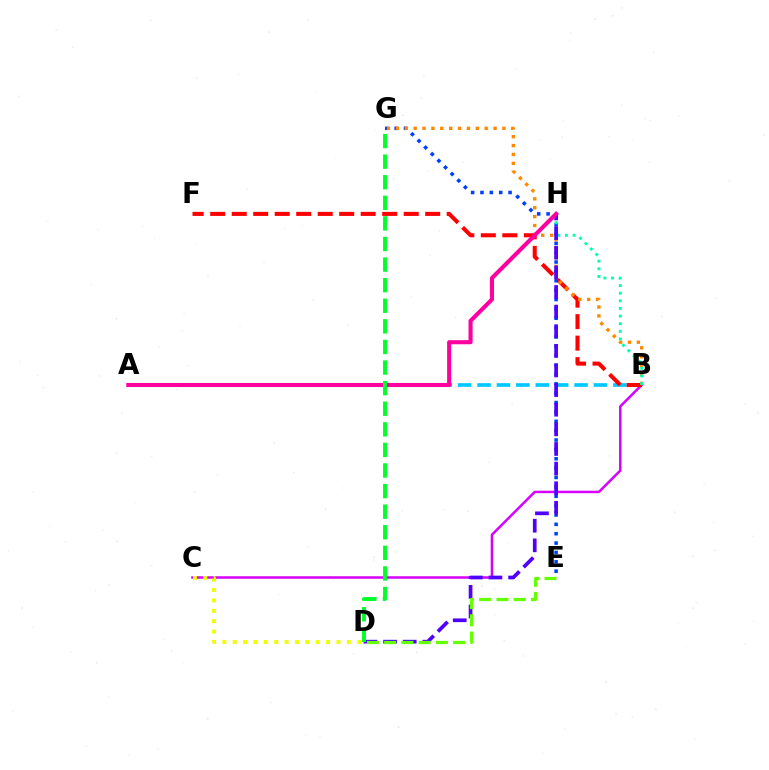{('A', 'B'): [{'color': '#00c7ff', 'line_style': 'dashed', 'thickness': 2.64}], ('B', 'C'): [{'color': '#d600ff', 'line_style': 'solid', 'thickness': 1.79}], ('B', 'F'): [{'color': '#ff0000', 'line_style': 'dashed', 'thickness': 2.92}], ('E', 'G'): [{'color': '#003fff', 'line_style': 'dotted', 'thickness': 2.55}], ('B', 'G'): [{'color': '#ff8800', 'line_style': 'dotted', 'thickness': 2.41}], ('C', 'D'): [{'color': '#eeff00', 'line_style': 'dotted', 'thickness': 2.82}], ('B', 'H'): [{'color': '#00ffaf', 'line_style': 'dotted', 'thickness': 2.07}], ('D', 'H'): [{'color': '#4f00ff', 'line_style': 'dashed', 'thickness': 2.67}], ('A', 'H'): [{'color': '#ff00a0', 'line_style': 'solid', 'thickness': 2.95}], ('D', 'E'): [{'color': '#66ff00', 'line_style': 'dashed', 'thickness': 2.34}], ('D', 'G'): [{'color': '#00ff27', 'line_style': 'dashed', 'thickness': 2.8}]}